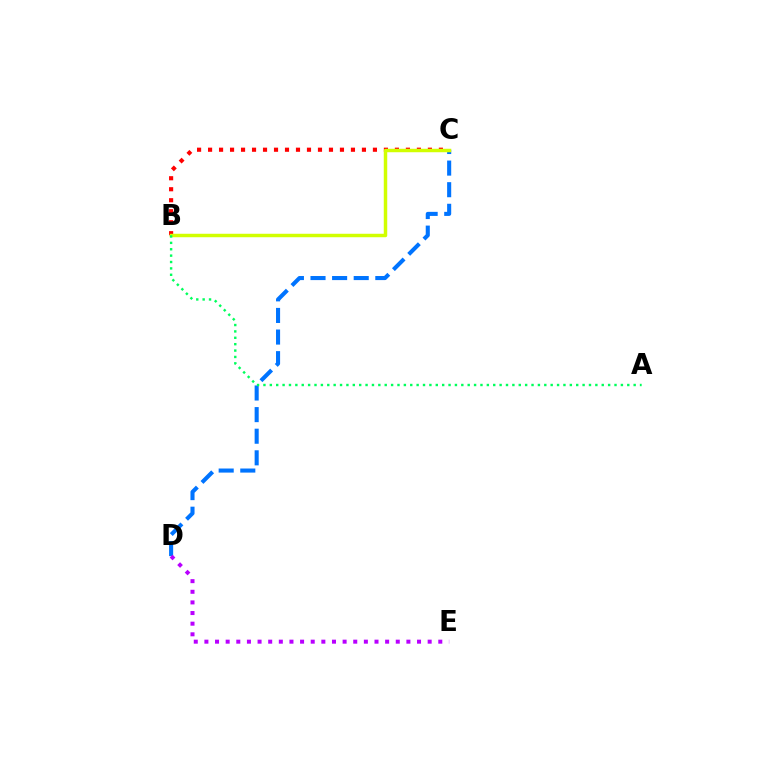{('B', 'C'): [{'color': '#ff0000', 'line_style': 'dotted', 'thickness': 2.99}, {'color': '#d1ff00', 'line_style': 'solid', 'thickness': 2.5}], ('C', 'D'): [{'color': '#0074ff', 'line_style': 'dashed', 'thickness': 2.94}], ('D', 'E'): [{'color': '#b900ff', 'line_style': 'dotted', 'thickness': 2.89}], ('A', 'B'): [{'color': '#00ff5c', 'line_style': 'dotted', 'thickness': 1.73}]}